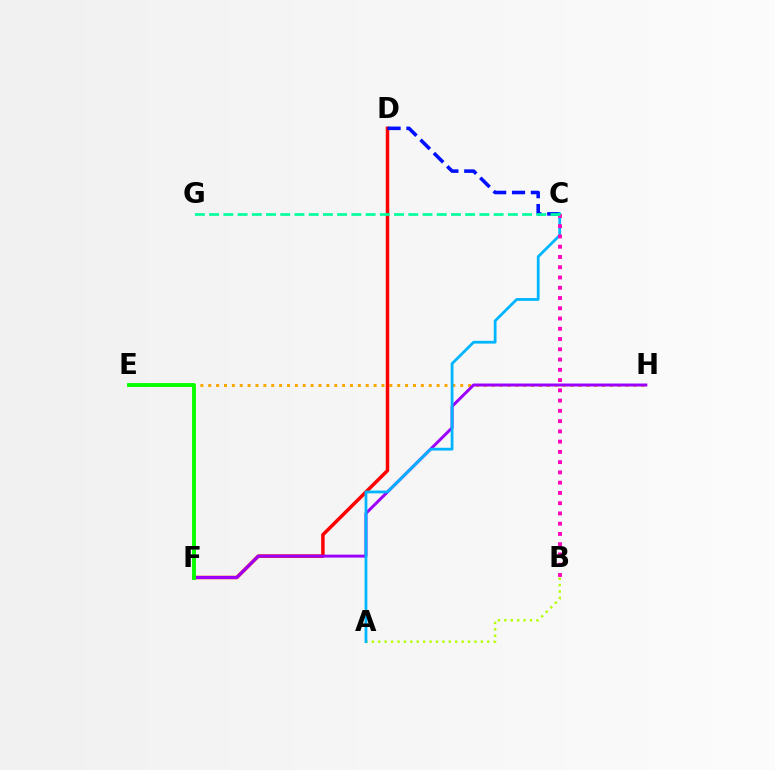{('E', 'H'): [{'color': '#ffa500', 'line_style': 'dotted', 'thickness': 2.14}], ('D', 'F'): [{'color': '#ff0000', 'line_style': 'solid', 'thickness': 2.51}], ('F', 'H'): [{'color': '#9b00ff', 'line_style': 'solid', 'thickness': 2.13}], ('C', 'D'): [{'color': '#0010ff', 'line_style': 'dashed', 'thickness': 2.56}], ('A', 'B'): [{'color': '#b3ff00', 'line_style': 'dotted', 'thickness': 1.74}], ('A', 'C'): [{'color': '#00b5ff', 'line_style': 'solid', 'thickness': 2.0}], ('B', 'C'): [{'color': '#ff00bd', 'line_style': 'dotted', 'thickness': 2.79}], ('E', 'F'): [{'color': '#08ff00', 'line_style': 'solid', 'thickness': 2.79}], ('C', 'G'): [{'color': '#00ff9d', 'line_style': 'dashed', 'thickness': 1.93}]}